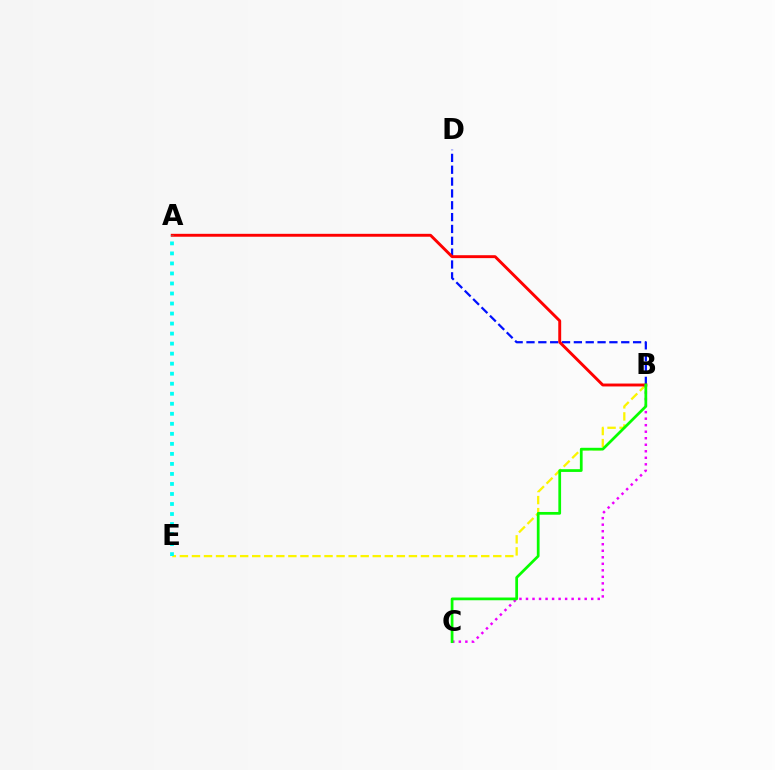{('B', 'E'): [{'color': '#fcf500', 'line_style': 'dashed', 'thickness': 1.64}], ('B', 'D'): [{'color': '#0010ff', 'line_style': 'dashed', 'thickness': 1.61}], ('A', 'B'): [{'color': '#ff0000', 'line_style': 'solid', 'thickness': 2.09}], ('A', 'E'): [{'color': '#00fff6', 'line_style': 'dotted', 'thickness': 2.72}], ('B', 'C'): [{'color': '#ee00ff', 'line_style': 'dotted', 'thickness': 1.77}, {'color': '#08ff00', 'line_style': 'solid', 'thickness': 1.97}]}